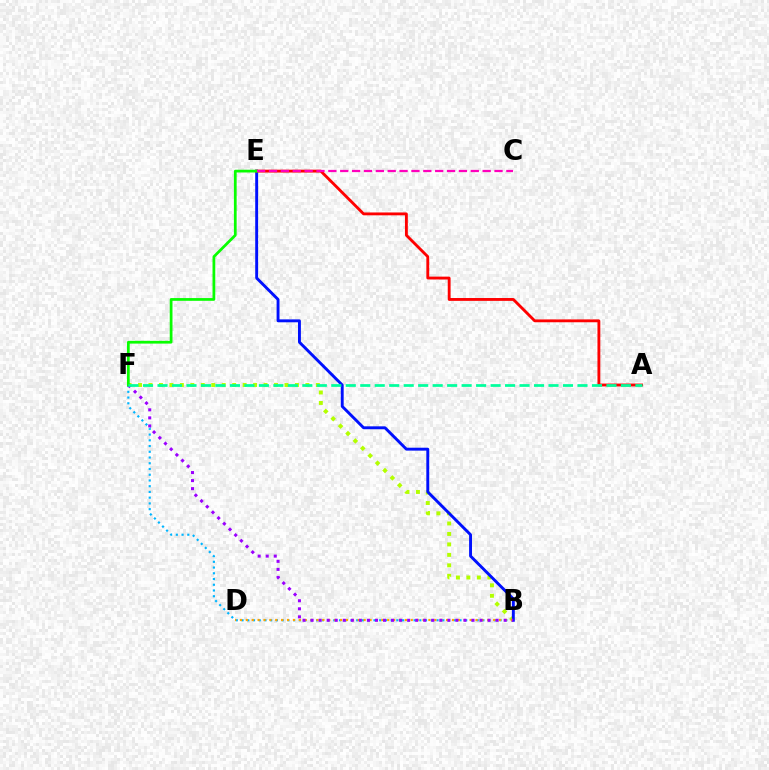{('B', 'F'): [{'color': '#00b5ff', 'line_style': 'dotted', 'thickness': 1.56}, {'color': '#b3ff00', 'line_style': 'dotted', 'thickness': 2.84}, {'color': '#9b00ff', 'line_style': 'dotted', 'thickness': 2.19}], ('B', 'E'): [{'color': '#0010ff', 'line_style': 'solid', 'thickness': 2.09}], ('B', 'D'): [{'color': '#ffa500', 'line_style': 'dotted', 'thickness': 1.6}], ('A', 'E'): [{'color': '#ff0000', 'line_style': 'solid', 'thickness': 2.05}], ('E', 'F'): [{'color': '#08ff00', 'line_style': 'solid', 'thickness': 1.98}], ('A', 'F'): [{'color': '#00ff9d', 'line_style': 'dashed', 'thickness': 1.97}], ('C', 'E'): [{'color': '#ff00bd', 'line_style': 'dashed', 'thickness': 1.61}]}